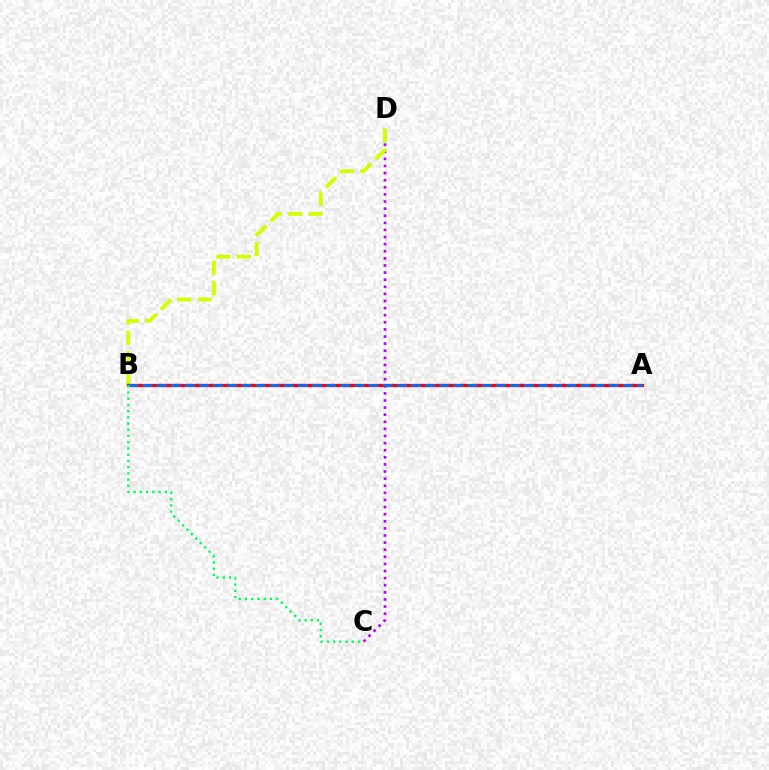{('C', 'D'): [{'color': '#b900ff', 'line_style': 'dotted', 'thickness': 1.93}], ('B', 'D'): [{'color': '#d1ff00', 'line_style': 'dashed', 'thickness': 2.78}], ('A', 'B'): [{'color': '#ff0000', 'line_style': 'solid', 'thickness': 2.37}, {'color': '#0074ff', 'line_style': 'dashed', 'thickness': 1.92}], ('B', 'C'): [{'color': '#00ff5c', 'line_style': 'dotted', 'thickness': 1.69}]}